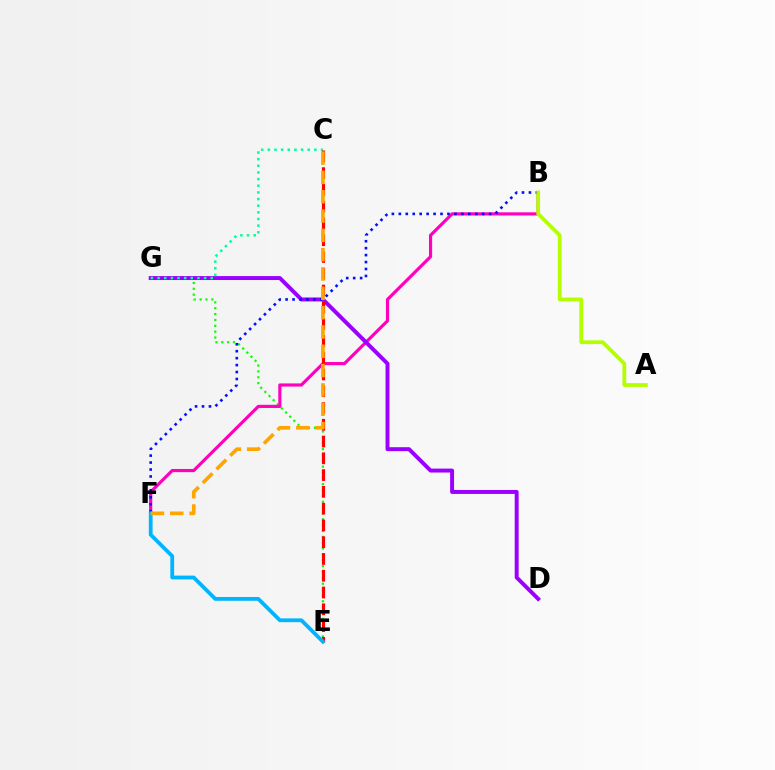{('E', 'G'): [{'color': '#08ff00', 'line_style': 'dotted', 'thickness': 1.59}], ('B', 'F'): [{'color': '#ff00bd', 'line_style': 'solid', 'thickness': 2.28}, {'color': '#0010ff', 'line_style': 'dotted', 'thickness': 1.89}], ('D', 'G'): [{'color': '#9b00ff', 'line_style': 'solid', 'thickness': 2.84}], ('C', 'G'): [{'color': '#00ff9d', 'line_style': 'dotted', 'thickness': 1.81}], ('A', 'B'): [{'color': '#b3ff00', 'line_style': 'solid', 'thickness': 2.71}], ('C', 'E'): [{'color': '#ff0000', 'line_style': 'dashed', 'thickness': 2.28}], ('E', 'F'): [{'color': '#00b5ff', 'line_style': 'solid', 'thickness': 2.73}], ('C', 'F'): [{'color': '#ffa500', 'line_style': 'dashed', 'thickness': 2.62}]}